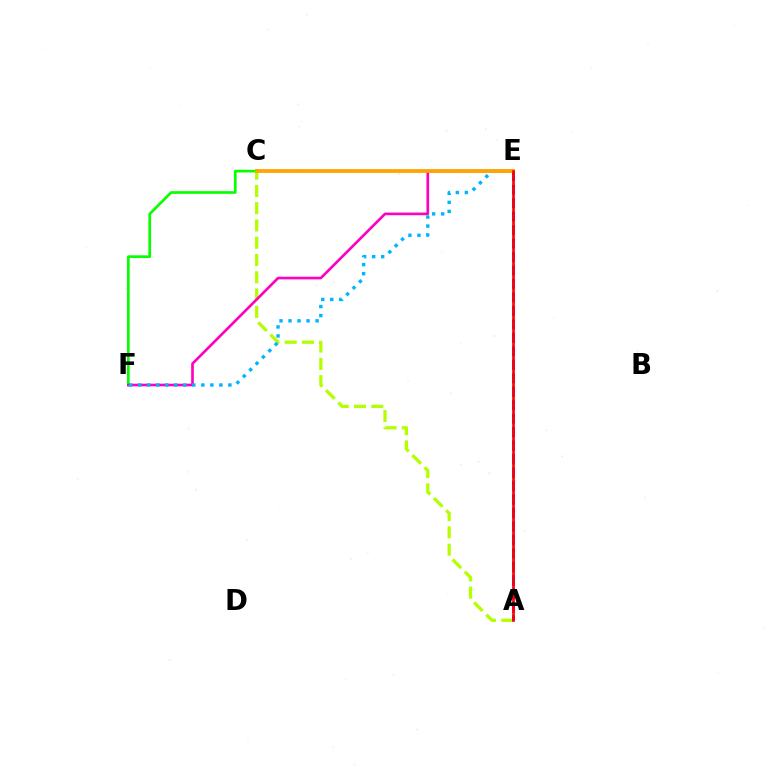{('C', 'E'): [{'color': '#00ff9d', 'line_style': 'dotted', 'thickness': 1.55}, {'color': '#ffa500', 'line_style': 'solid', 'thickness': 2.71}], ('A', 'C'): [{'color': '#b3ff00', 'line_style': 'dashed', 'thickness': 2.35}], ('C', 'F'): [{'color': '#08ff00', 'line_style': 'solid', 'thickness': 1.93}], ('A', 'E'): [{'color': '#9b00ff', 'line_style': 'dotted', 'thickness': 1.83}, {'color': '#0010ff', 'line_style': 'dashed', 'thickness': 1.83}, {'color': '#ff0000', 'line_style': 'solid', 'thickness': 1.91}], ('E', 'F'): [{'color': '#ff00bd', 'line_style': 'solid', 'thickness': 1.91}, {'color': '#00b5ff', 'line_style': 'dotted', 'thickness': 2.45}]}